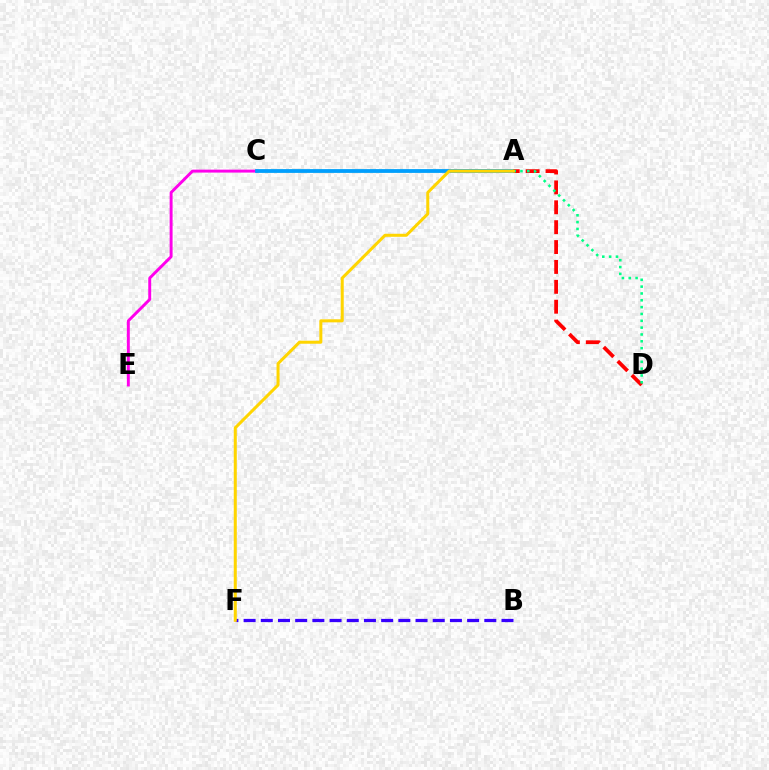{('B', 'F'): [{'color': '#3700ff', 'line_style': 'dashed', 'thickness': 2.34}], ('A', 'C'): [{'color': '#4fff00', 'line_style': 'solid', 'thickness': 1.74}, {'color': '#009eff', 'line_style': 'solid', 'thickness': 2.71}], ('C', 'E'): [{'color': '#ff00ed', 'line_style': 'solid', 'thickness': 2.12}], ('A', 'D'): [{'color': '#ff0000', 'line_style': 'dashed', 'thickness': 2.7}, {'color': '#00ff86', 'line_style': 'dotted', 'thickness': 1.86}], ('A', 'F'): [{'color': '#ffd500', 'line_style': 'solid', 'thickness': 2.18}]}